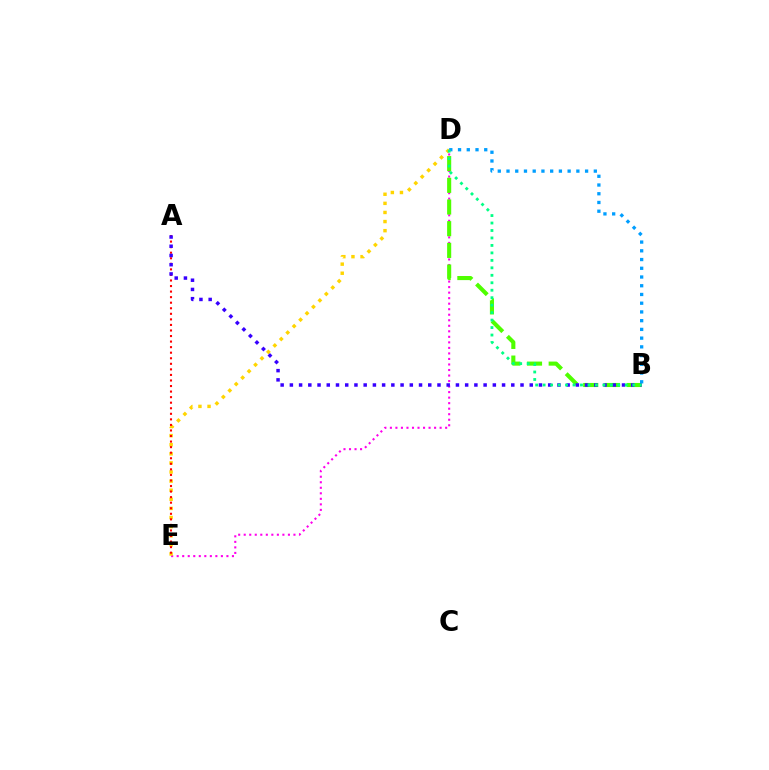{('D', 'E'): [{'color': '#ff00ed', 'line_style': 'dotted', 'thickness': 1.5}, {'color': '#ffd500', 'line_style': 'dotted', 'thickness': 2.47}], ('B', 'D'): [{'color': '#4fff00', 'line_style': 'dashed', 'thickness': 2.95}, {'color': '#009eff', 'line_style': 'dotted', 'thickness': 2.37}, {'color': '#00ff86', 'line_style': 'dotted', 'thickness': 2.03}], ('A', 'E'): [{'color': '#ff0000', 'line_style': 'dotted', 'thickness': 1.51}], ('A', 'B'): [{'color': '#3700ff', 'line_style': 'dotted', 'thickness': 2.51}]}